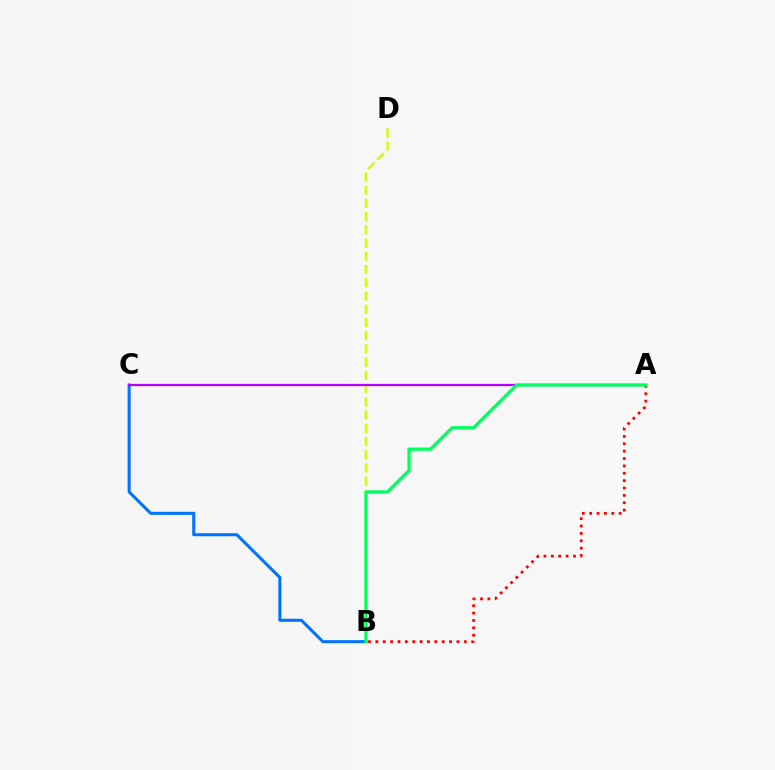{('B', 'D'): [{'color': '#d1ff00', 'line_style': 'dashed', 'thickness': 1.8}], ('B', 'C'): [{'color': '#0074ff', 'line_style': 'solid', 'thickness': 2.21}], ('A', 'C'): [{'color': '#b900ff', 'line_style': 'solid', 'thickness': 1.6}], ('A', 'B'): [{'color': '#ff0000', 'line_style': 'dotted', 'thickness': 2.0}, {'color': '#00ff5c', 'line_style': 'solid', 'thickness': 2.34}]}